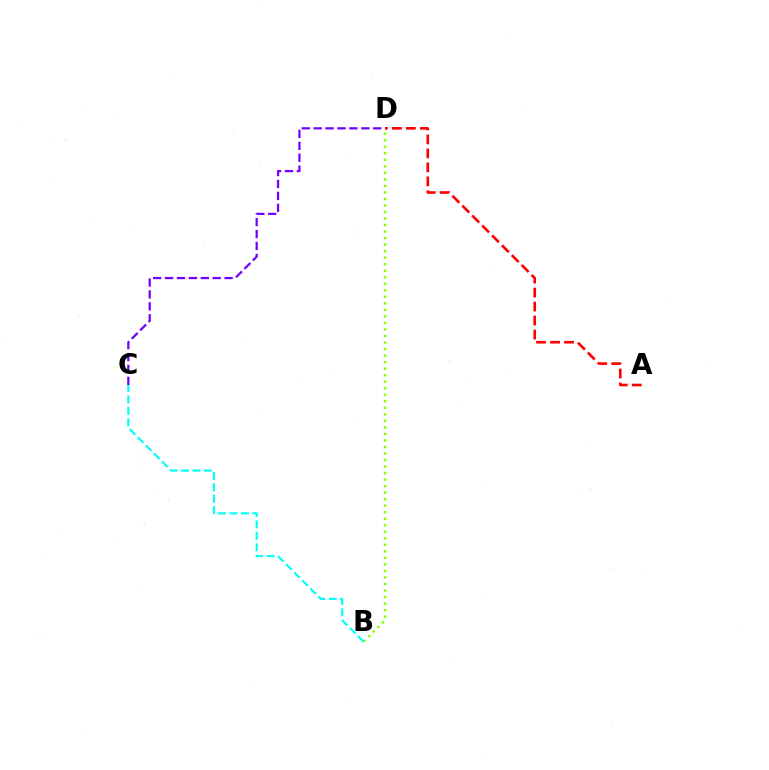{('A', 'D'): [{'color': '#ff0000', 'line_style': 'dashed', 'thickness': 1.9}], ('B', 'D'): [{'color': '#84ff00', 'line_style': 'dotted', 'thickness': 1.77}], ('C', 'D'): [{'color': '#7200ff', 'line_style': 'dashed', 'thickness': 1.62}], ('B', 'C'): [{'color': '#00fff6', 'line_style': 'dashed', 'thickness': 1.55}]}